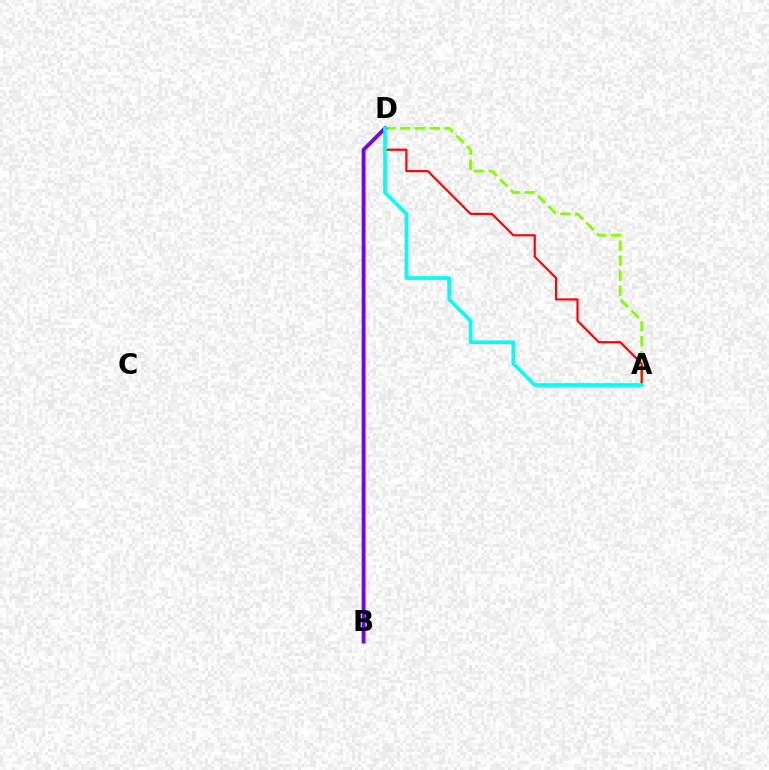{('A', 'D'): [{'color': '#84ff00', 'line_style': 'dashed', 'thickness': 2.02}, {'color': '#ff0000', 'line_style': 'solid', 'thickness': 1.56}, {'color': '#00fff6', 'line_style': 'solid', 'thickness': 2.64}], ('B', 'D'): [{'color': '#7200ff', 'line_style': 'solid', 'thickness': 2.78}]}